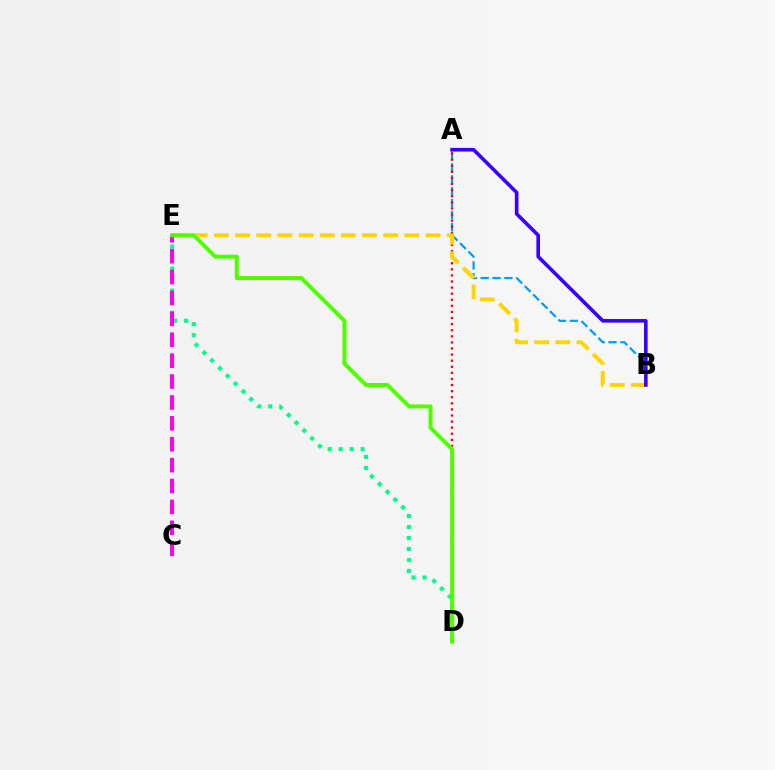{('A', 'B'): [{'color': '#009eff', 'line_style': 'dashed', 'thickness': 1.61}, {'color': '#3700ff', 'line_style': 'solid', 'thickness': 2.59}], ('D', 'E'): [{'color': '#00ff86', 'line_style': 'dotted', 'thickness': 2.99}, {'color': '#4fff00', 'line_style': 'solid', 'thickness': 2.87}], ('A', 'D'): [{'color': '#ff0000', 'line_style': 'dotted', 'thickness': 1.65}], ('B', 'E'): [{'color': '#ffd500', 'line_style': 'dashed', 'thickness': 2.87}], ('C', 'E'): [{'color': '#ff00ed', 'line_style': 'dashed', 'thickness': 2.84}]}